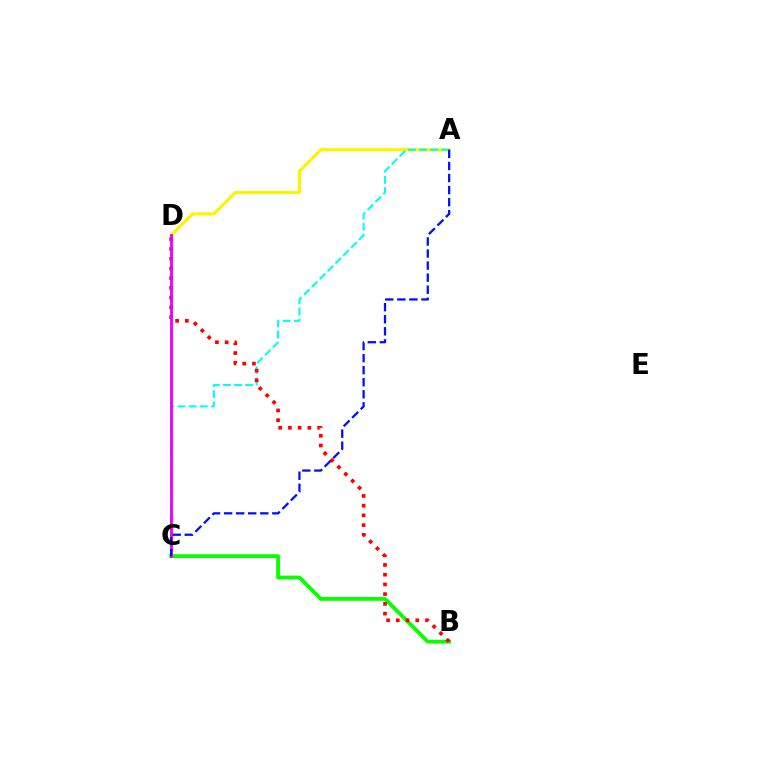{('A', 'D'): [{'color': '#fcf500', 'line_style': 'solid', 'thickness': 2.27}], ('B', 'C'): [{'color': '#08ff00', 'line_style': 'solid', 'thickness': 2.74}], ('A', 'C'): [{'color': '#00fff6', 'line_style': 'dashed', 'thickness': 1.51}, {'color': '#0010ff', 'line_style': 'dashed', 'thickness': 1.64}], ('B', 'D'): [{'color': '#ff0000', 'line_style': 'dotted', 'thickness': 2.64}], ('C', 'D'): [{'color': '#ee00ff', 'line_style': 'solid', 'thickness': 2.05}]}